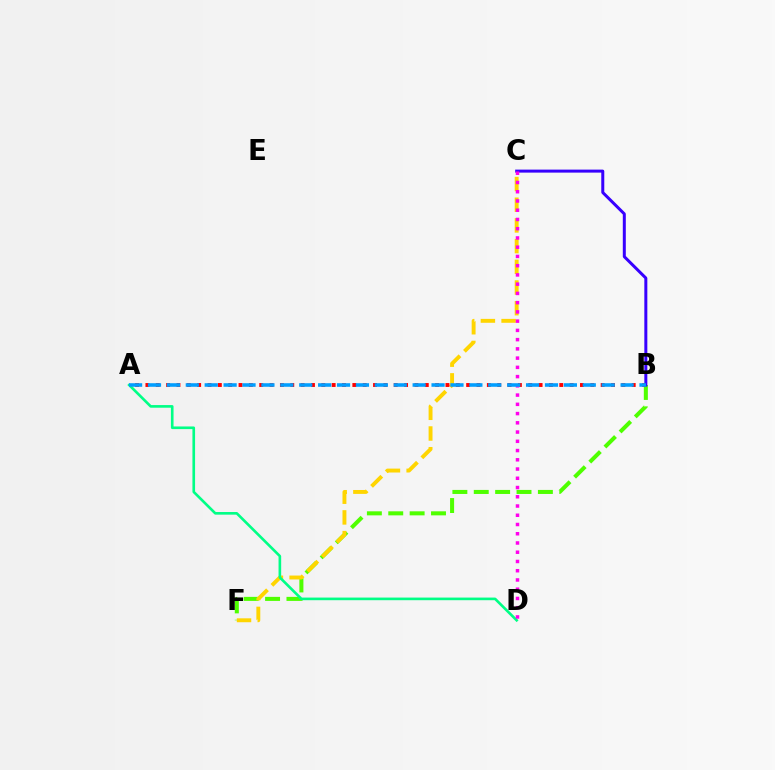{('B', 'F'): [{'color': '#4fff00', 'line_style': 'dashed', 'thickness': 2.9}], ('C', 'F'): [{'color': '#ffd500', 'line_style': 'dashed', 'thickness': 2.81}], ('A', 'D'): [{'color': '#00ff86', 'line_style': 'solid', 'thickness': 1.9}], ('A', 'B'): [{'color': '#ff0000', 'line_style': 'dotted', 'thickness': 2.81}, {'color': '#009eff', 'line_style': 'dashed', 'thickness': 2.57}], ('B', 'C'): [{'color': '#3700ff', 'line_style': 'solid', 'thickness': 2.16}], ('C', 'D'): [{'color': '#ff00ed', 'line_style': 'dotted', 'thickness': 2.51}]}